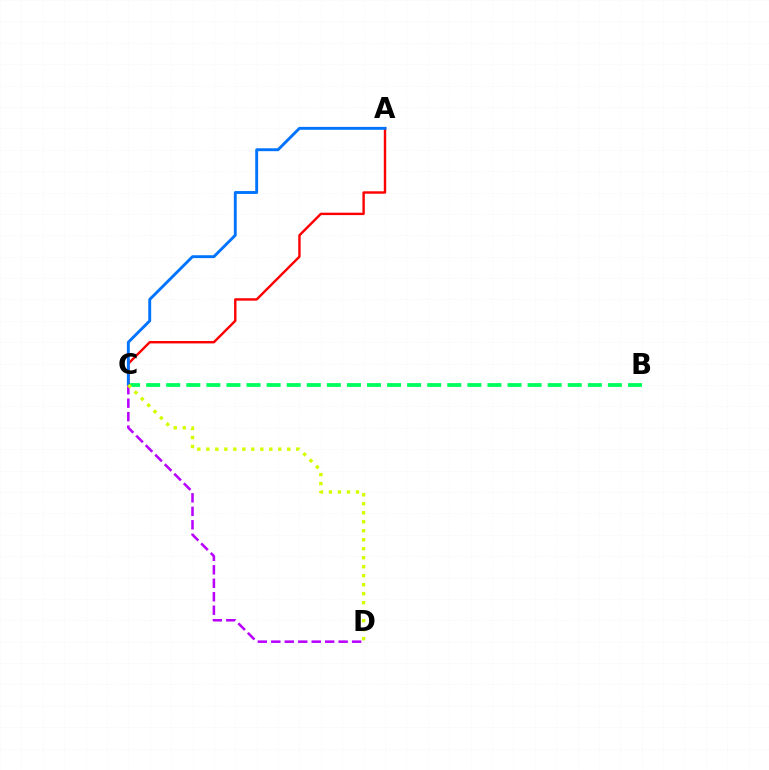{('B', 'C'): [{'color': '#00ff5c', 'line_style': 'dashed', 'thickness': 2.73}], ('A', 'C'): [{'color': '#ff0000', 'line_style': 'solid', 'thickness': 1.74}, {'color': '#0074ff', 'line_style': 'solid', 'thickness': 2.08}], ('C', 'D'): [{'color': '#b900ff', 'line_style': 'dashed', 'thickness': 1.83}, {'color': '#d1ff00', 'line_style': 'dotted', 'thickness': 2.44}]}